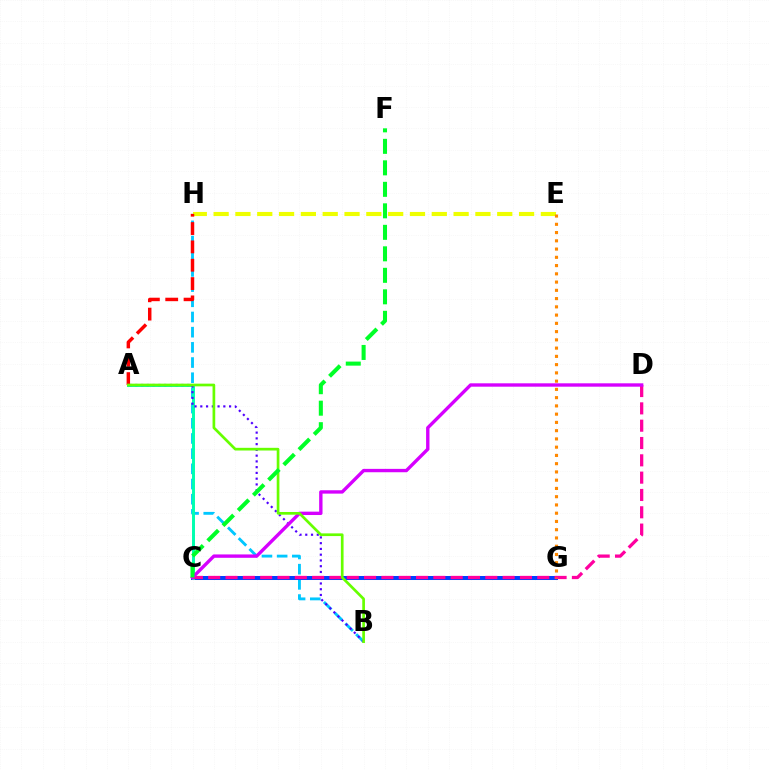{('B', 'H'): [{'color': '#00c7ff', 'line_style': 'dashed', 'thickness': 2.06}], ('C', 'G'): [{'color': '#003fff', 'line_style': 'solid', 'thickness': 2.89}], ('A', 'C'): [{'color': '#00ffaf', 'line_style': 'solid', 'thickness': 2.13}], ('E', 'H'): [{'color': '#eeff00', 'line_style': 'dashed', 'thickness': 2.96}], ('A', 'B'): [{'color': '#4f00ff', 'line_style': 'dotted', 'thickness': 1.56}, {'color': '#66ff00', 'line_style': 'solid', 'thickness': 1.94}], ('C', 'D'): [{'color': '#ff00a0', 'line_style': 'dashed', 'thickness': 2.35}, {'color': '#d600ff', 'line_style': 'solid', 'thickness': 2.43}], ('A', 'H'): [{'color': '#ff0000', 'line_style': 'dashed', 'thickness': 2.49}], ('E', 'G'): [{'color': '#ff8800', 'line_style': 'dotted', 'thickness': 2.24}], ('C', 'F'): [{'color': '#00ff27', 'line_style': 'dashed', 'thickness': 2.92}]}